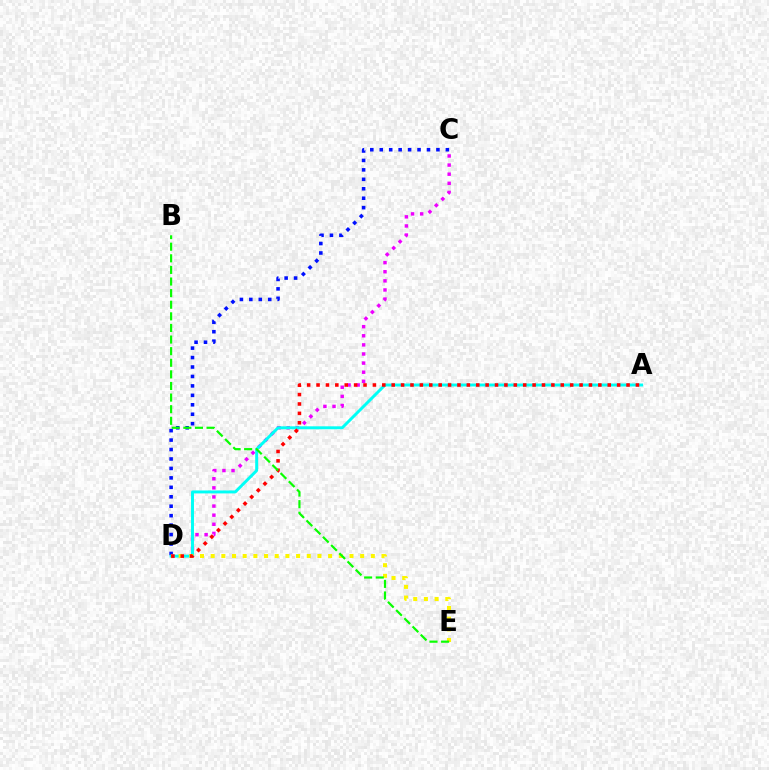{('C', 'D'): [{'color': '#0010ff', 'line_style': 'dotted', 'thickness': 2.57}, {'color': '#ee00ff', 'line_style': 'dotted', 'thickness': 2.48}], ('A', 'D'): [{'color': '#00fff6', 'line_style': 'solid', 'thickness': 2.12}, {'color': '#ff0000', 'line_style': 'dotted', 'thickness': 2.55}], ('D', 'E'): [{'color': '#fcf500', 'line_style': 'dotted', 'thickness': 2.9}], ('B', 'E'): [{'color': '#08ff00', 'line_style': 'dashed', 'thickness': 1.58}]}